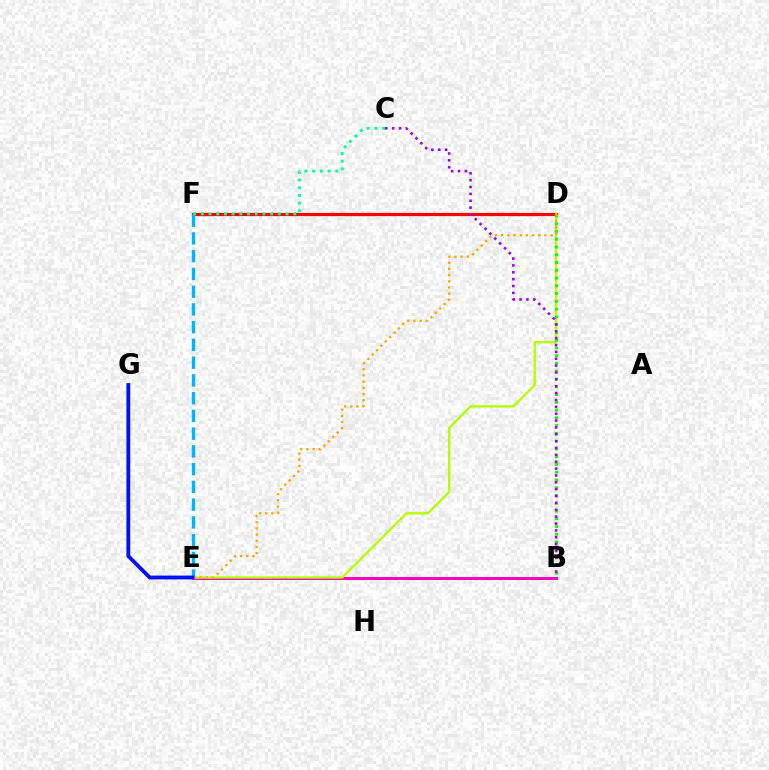{('D', 'F'): [{'color': '#ff0000', 'line_style': 'solid', 'thickness': 2.33}], ('B', 'E'): [{'color': '#ff00bd', 'line_style': 'solid', 'thickness': 2.14}], ('D', 'E'): [{'color': '#b3ff00', 'line_style': 'solid', 'thickness': 1.67}, {'color': '#ffa500', 'line_style': 'dotted', 'thickness': 1.68}], ('B', 'D'): [{'color': '#08ff00', 'line_style': 'dotted', 'thickness': 2.11}], ('B', 'C'): [{'color': '#9b00ff', 'line_style': 'dotted', 'thickness': 1.87}], ('E', 'F'): [{'color': '#00b5ff', 'line_style': 'dashed', 'thickness': 2.41}], ('E', 'G'): [{'color': '#0010ff', 'line_style': 'solid', 'thickness': 2.75}], ('C', 'F'): [{'color': '#00ff9d', 'line_style': 'dotted', 'thickness': 2.09}]}